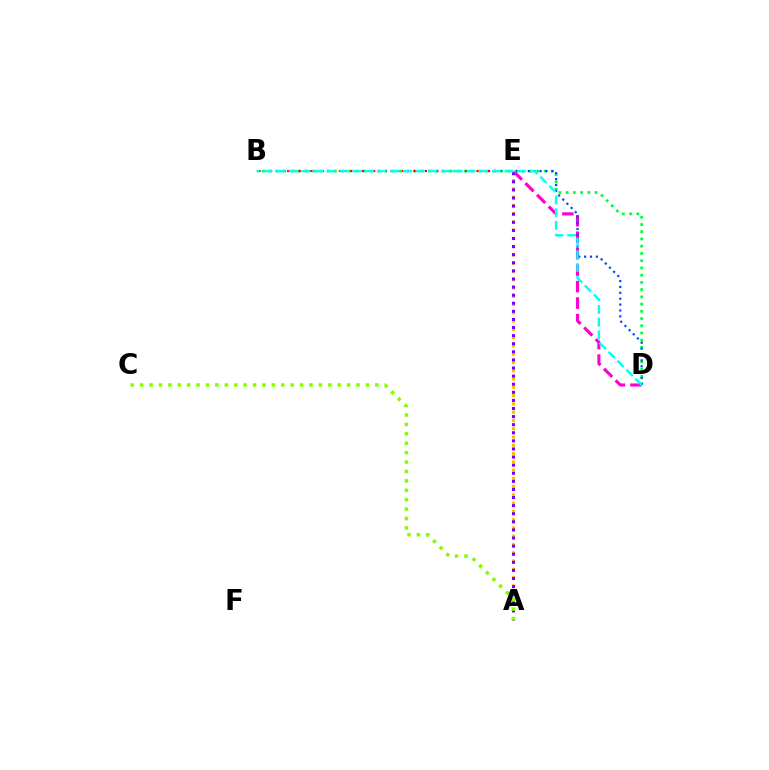{('D', 'E'): [{'color': '#ff00cf', 'line_style': 'dashed', 'thickness': 2.24}, {'color': '#004bff', 'line_style': 'dotted', 'thickness': 1.6}], ('B', 'D'): [{'color': '#00ff39', 'line_style': 'dotted', 'thickness': 1.97}, {'color': '#00fff6', 'line_style': 'dashed', 'thickness': 1.72}], ('A', 'E'): [{'color': '#ffbd00', 'line_style': 'dotted', 'thickness': 2.25}, {'color': '#7200ff', 'line_style': 'dotted', 'thickness': 2.2}], ('B', 'E'): [{'color': '#ff0000', 'line_style': 'dotted', 'thickness': 1.56}], ('A', 'C'): [{'color': '#84ff00', 'line_style': 'dotted', 'thickness': 2.56}]}